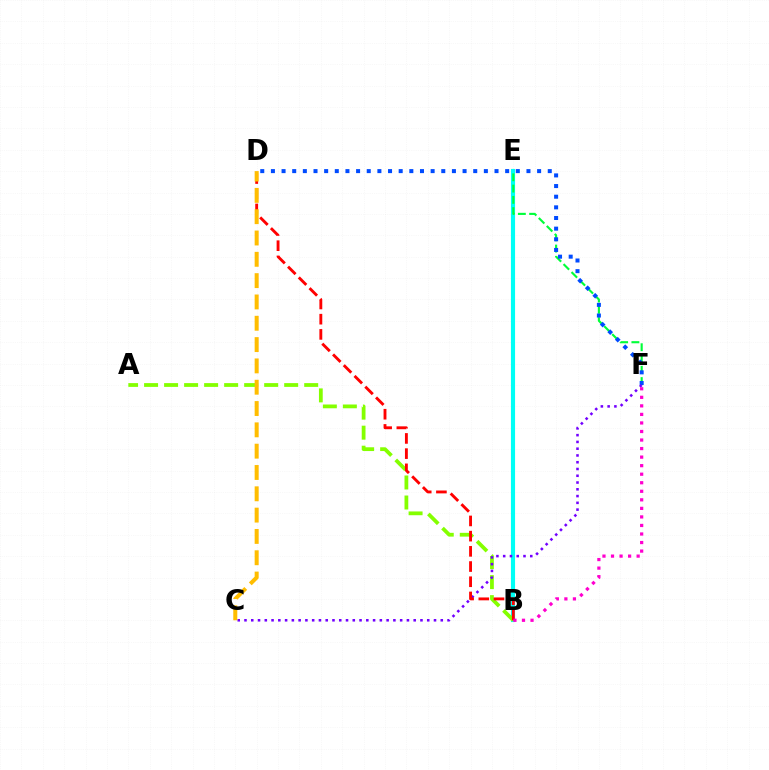{('B', 'E'): [{'color': '#00fff6', 'line_style': 'solid', 'thickness': 2.97}], ('E', 'F'): [{'color': '#00ff39', 'line_style': 'dashed', 'thickness': 1.53}], ('D', 'F'): [{'color': '#004bff', 'line_style': 'dotted', 'thickness': 2.89}], ('A', 'B'): [{'color': '#84ff00', 'line_style': 'dashed', 'thickness': 2.72}], ('C', 'F'): [{'color': '#7200ff', 'line_style': 'dotted', 'thickness': 1.84}], ('B', 'D'): [{'color': '#ff0000', 'line_style': 'dashed', 'thickness': 2.07}], ('B', 'F'): [{'color': '#ff00cf', 'line_style': 'dotted', 'thickness': 2.32}], ('C', 'D'): [{'color': '#ffbd00', 'line_style': 'dashed', 'thickness': 2.9}]}